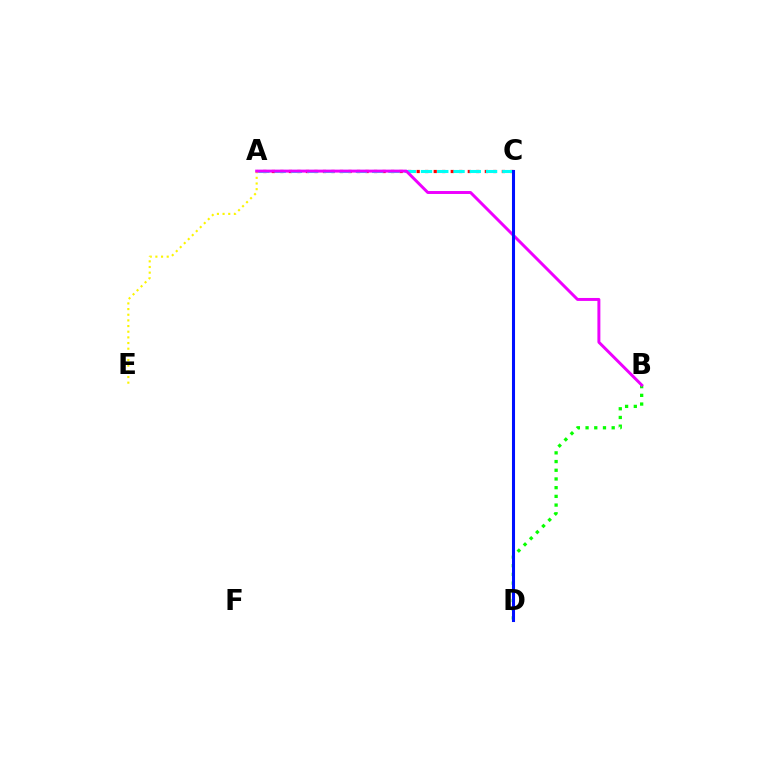{('B', 'D'): [{'color': '#08ff00', 'line_style': 'dotted', 'thickness': 2.36}], ('A', 'C'): [{'color': '#ff0000', 'line_style': 'dotted', 'thickness': 2.31}, {'color': '#00fff6', 'line_style': 'dashed', 'thickness': 2.21}], ('A', 'E'): [{'color': '#fcf500', 'line_style': 'dotted', 'thickness': 1.54}], ('A', 'B'): [{'color': '#ee00ff', 'line_style': 'solid', 'thickness': 2.13}], ('C', 'D'): [{'color': '#0010ff', 'line_style': 'solid', 'thickness': 2.21}]}